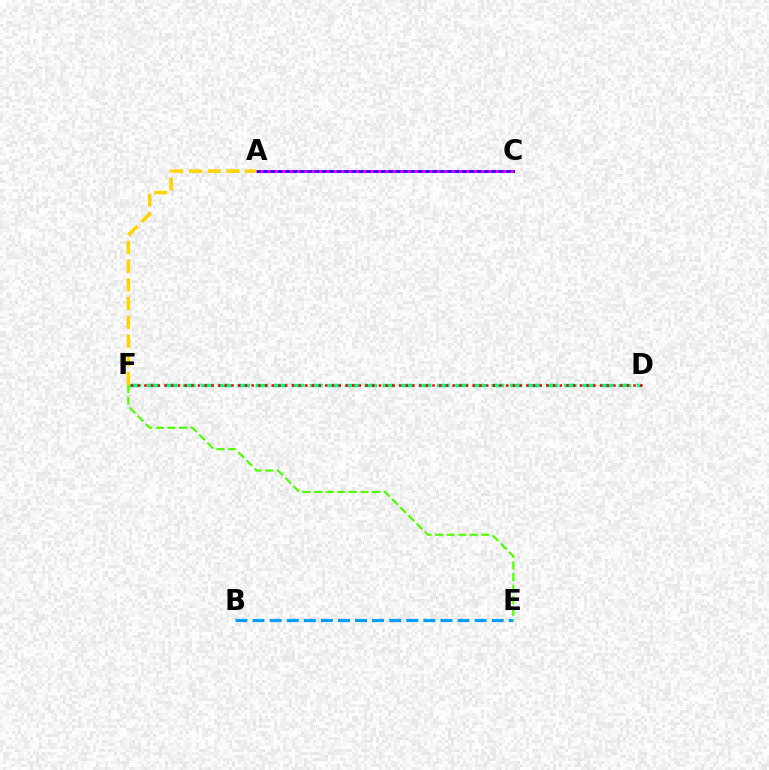{('A', 'C'): [{'color': '#3700ff', 'line_style': 'solid', 'thickness': 2.11}, {'color': '#ff00ed', 'line_style': 'dotted', 'thickness': 2.0}], ('B', 'E'): [{'color': '#009eff', 'line_style': 'dashed', 'thickness': 2.32}], ('D', 'F'): [{'color': '#00ff86', 'line_style': 'dashed', 'thickness': 2.47}, {'color': '#ff0000', 'line_style': 'dotted', 'thickness': 1.82}], ('A', 'F'): [{'color': '#ffd500', 'line_style': 'dashed', 'thickness': 2.54}], ('E', 'F'): [{'color': '#4fff00', 'line_style': 'dashed', 'thickness': 1.57}]}